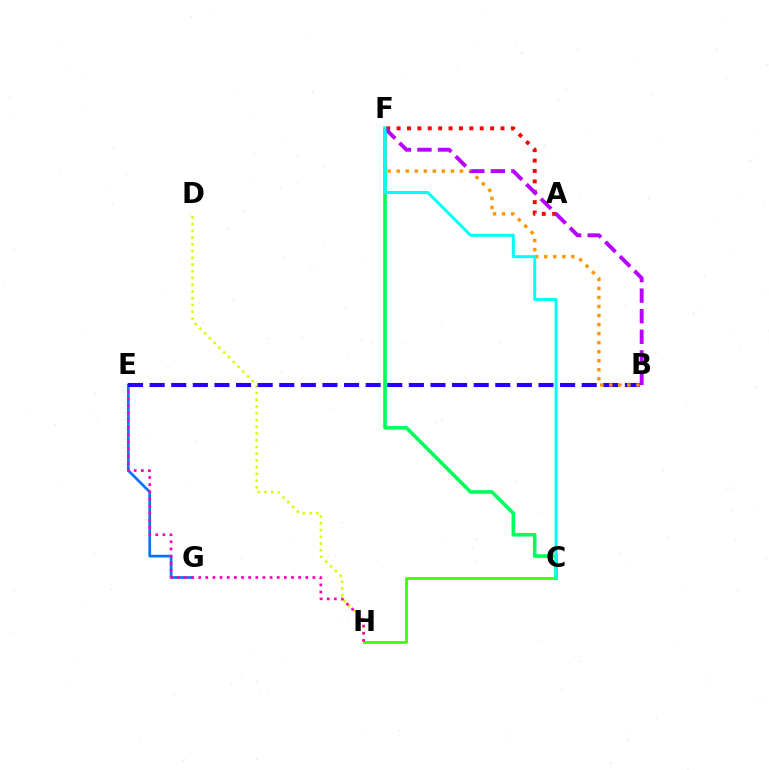{('D', 'H'): [{'color': '#d1ff00', 'line_style': 'dotted', 'thickness': 1.83}], ('E', 'G'): [{'color': '#0074ff', 'line_style': 'solid', 'thickness': 1.94}], ('C', 'F'): [{'color': '#00ff5c', 'line_style': 'solid', 'thickness': 2.61}, {'color': '#00fff6', 'line_style': 'solid', 'thickness': 2.15}], ('C', 'H'): [{'color': '#3dff00', 'line_style': 'solid', 'thickness': 2.02}], ('E', 'H'): [{'color': '#ff00ac', 'line_style': 'dotted', 'thickness': 1.94}], ('B', 'E'): [{'color': '#2500ff', 'line_style': 'dashed', 'thickness': 2.93}], ('A', 'F'): [{'color': '#ff0000', 'line_style': 'dotted', 'thickness': 2.82}], ('B', 'F'): [{'color': '#ff9400', 'line_style': 'dotted', 'thickness': 2.46}, {'color': '#b900ff', 'line_style': 'dashed', 'thickness': 2.79}]}